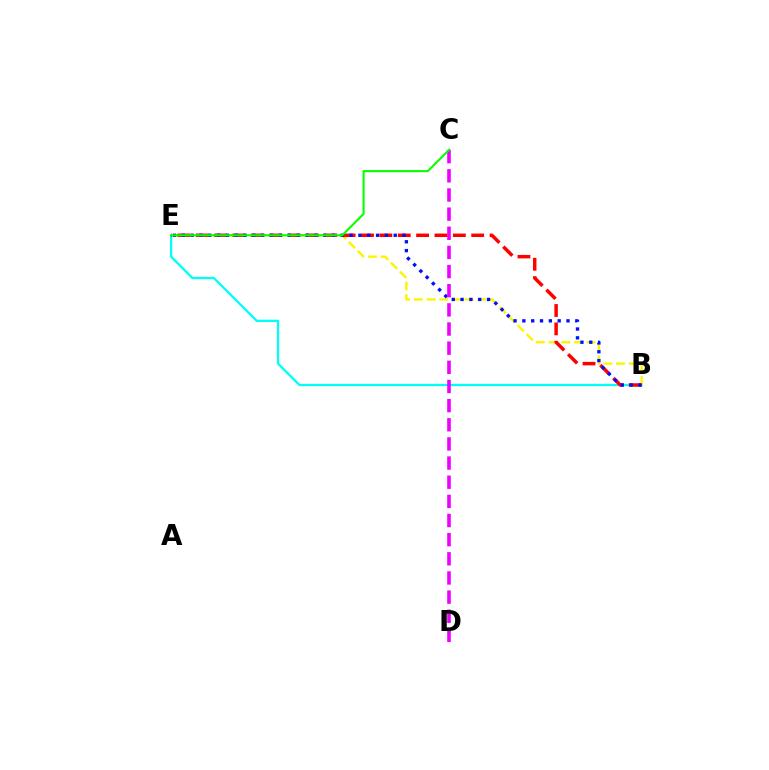{('B', 'E'): [{'color': '#00fff6', 'line_style': 'solid', 'thickness': 1.65}, {'color': '#fcf500', 'line_style': 'dashed', 'thickness': 1.72}, {'color': '#ff0000', 'line_style': 'dashed', 'thickness': 2.5}, {'color': '#0010ff', 'line_style': 'dotted', 'thickness': 2.4}], ('C', 'D'): [{'color': '#ee00ff', 'line_style': 'dashed', 'thickness': 2.6}], ('C', 'E'): [{'color': '#08ff00', 'line_style': 'solid', 'thickness': 1.5}]}